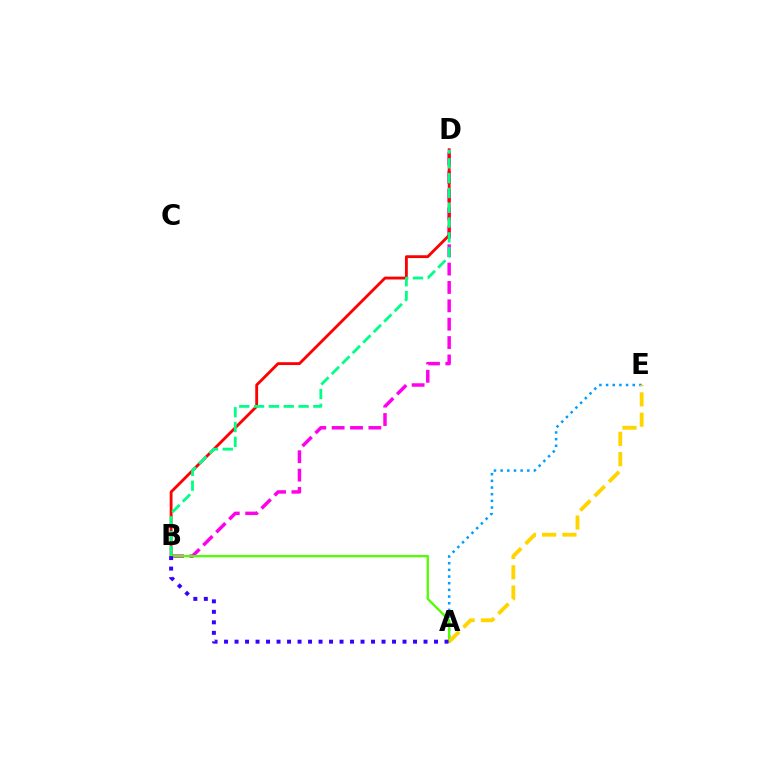{('B', 'D'): [{'color': '#ff00ed', 'line_style': 'dashed', 'thickness': 2.5}, {'color': '#ff0000', 'line_style': 'solid', 'thickness': 2.04}, {'color': '#00ff86', 'line_style': 'dashed', 'thickness': 2.01}], ('A', 'E'): [{'color': '#009eff', 'line_style': 'dotted', 'thickness': 1.81}, {'color': '#ffd500', 'line_style': 'dashed', 'thickness': 2.76}], ('A', 'B'): [{'color': '#4fff00', 'line_style': 'solid', 'thickness': 1.64}, {'color': '#3700ff', 'line_style': 'dotted', 'thickness': 2.85}]}